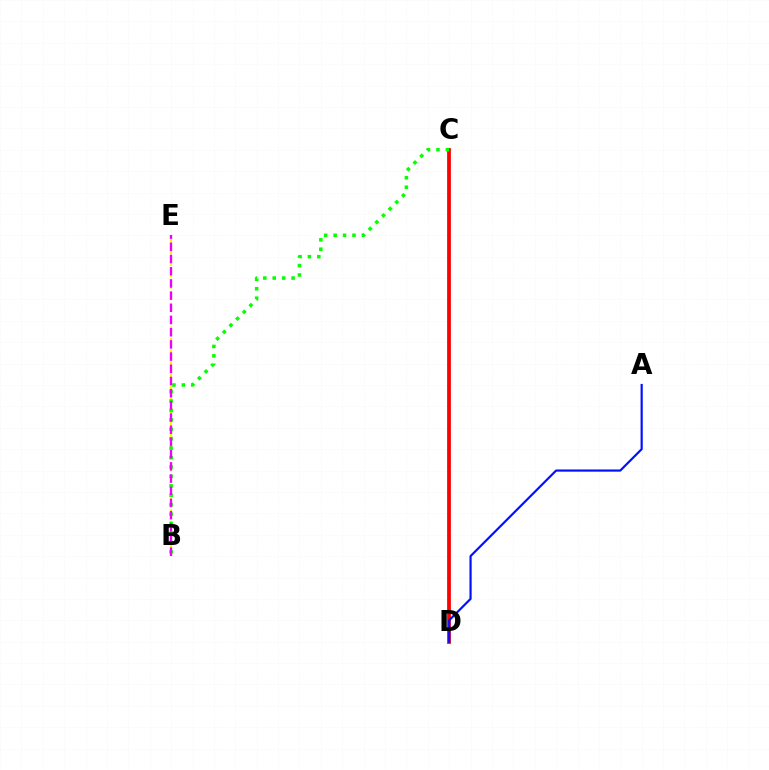{('B', 'E'): [{'color': '#fcf500', 'line_style': 'dashed', 'thickness': 1.55}, {'color': '#ee00ff', 'line_style': 'dashed', 'thickness': 1.66}], ('C', 'D'): [{'color': '#00fff6', 'line_style': 'solid', 'thickness': 1.71}, {'color': '#ff0000', 'line_style': 'solid', 'thickness': 2.69}], ('B', 'C'): [{'color': '#08ff00', 'line_style': 'dotted', 'thickness': 2.56}], ('A', 'D'): [{'color': '#0010ff', 'line_style': 'solid', 'thickness': 1.57}]}